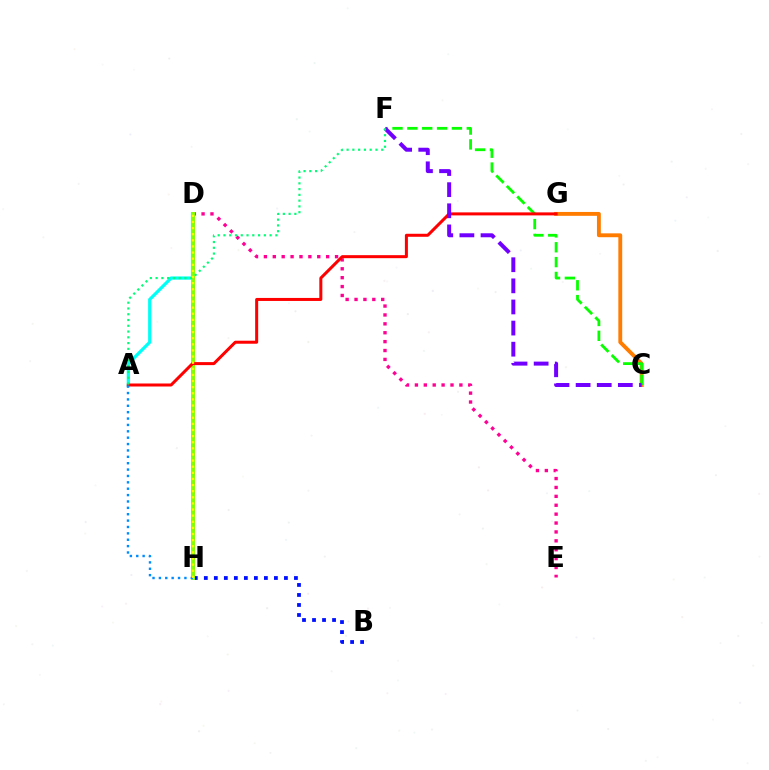{('B', 'H'): [{'color': '#0010ff', 'line_style': 'dotted', 'thickness': 2.72}], ('D', 'H'): [{'color': '#ee00ff', 'line_style': 'dotted', 'thickness': 2.53}, {'color': '#84ff00', 'line_style': 'solid', 'thickness': 2.82}, {'color': '#fcf500', 'line_style': 'dotted', 'thickness': 1.66}], ('D', 'E'): [{'color': '#ff0094', 'line_style': 'dotted', 'thickness': 2.42}], ('C', 'G'): [{'color': '#ff7c00', 'line_style': 'solid', 'thickness': 2.79}], ('A', 'D'): [{'color': '#00fff6', 'line_style': 'solid', 'thickness': 2.32}], ('C', 'F'): [{'color': '#08ff00', 'line_style': 'dashed', 'thickness': 2.02}, {'color': '#7200ff', 'line_style': 'dashed', 'thickness': 2.87}], ('A', 'G'): [{'color': '#ff0000', 'line_style': 'solid', 'thickness': 2.17}], ('A', 'H'): [{'color': '#008cff', 'line_style': 'dotted', 'thickness': 1.73}], ('A', 'F'): [{'color': '#00ff74', 'line_style': 'dotted', 'thickness': 1.57}]}